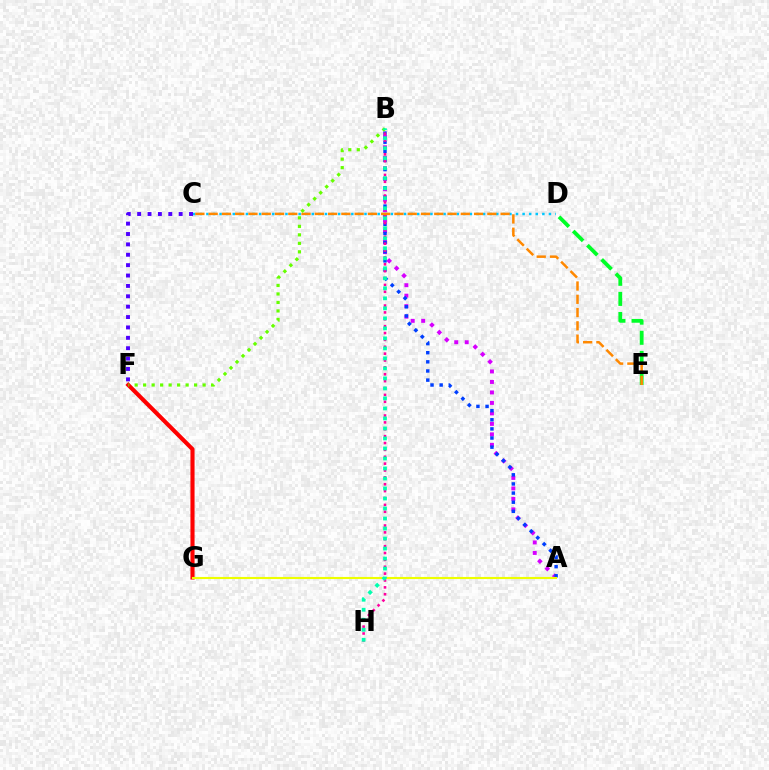{('F', 'G'): [{'color': '#ff0000', 'line_style': 'solid', 'thickness': 2.96}], ('A', 'B'): [{'color': '#d600ff', 'line_style': 'dotted', 'thickness': 2.85}, {'color': '#003fff', 'line_style': 'dotted', 'thickness': 2.48}], ('C', 'D'): [{'color': '#00c7ff', 'line_style': 'dotted', 'thickness': 1.79}], ('D', 'E'): [{'color': '#00ff27', 'line_style': 'dashed', 'thickness': 2.73}], ('B', 'H'): [{'color': '#ff00a0', 'line_style': 'dotted', 'thickness': 1.87}, {'color': '#00ffaf', 'line_style': 'dotted', 'thickness': 2.72}], ('C', 'E'): [{'color': '#ff8800', 'line_style': 'dashed', 'thickness': 1.8}], ('A', 'G'): [{'color': '#eeff00', 'line_style': 'solid', 'thickness': 1.52}], ('B', 'F'): [{'color': '#66ff00', 'line_style': 'dotted', 'thickness': 2.31}], ('C', 'F'): [{'color': '#4f00ff', 'line_style': 'dotted', 'thickness': 2.82}]}